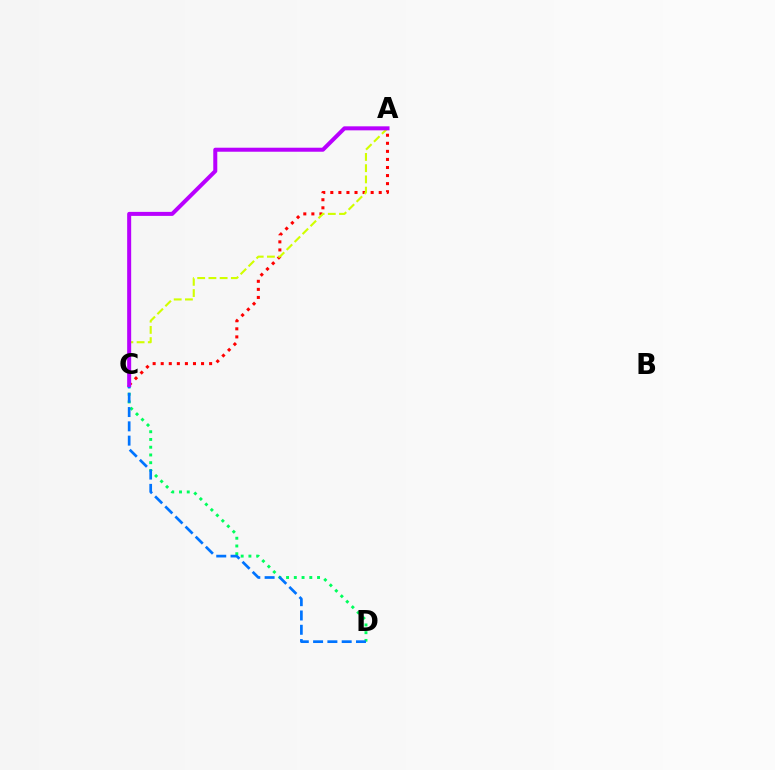{('A', 'C'): [{'color': '#ff0000', 'line_style': 'dotted', 'thickness': 2.19}, {'color': '#d1ff00', 'line_style': 'dashed', 'thickness': 1.52}, {'color': '#b900ff', 'line_style': 'solid', 'thickness': 2.89}], ('C', 'D'): [{'color': '#00ff5c', 'line_style': 'dotted', 'thickness': 2.1}, {'color': '#0074ff', 'line_style': 'dashed', 'thickness': 1.94}]}